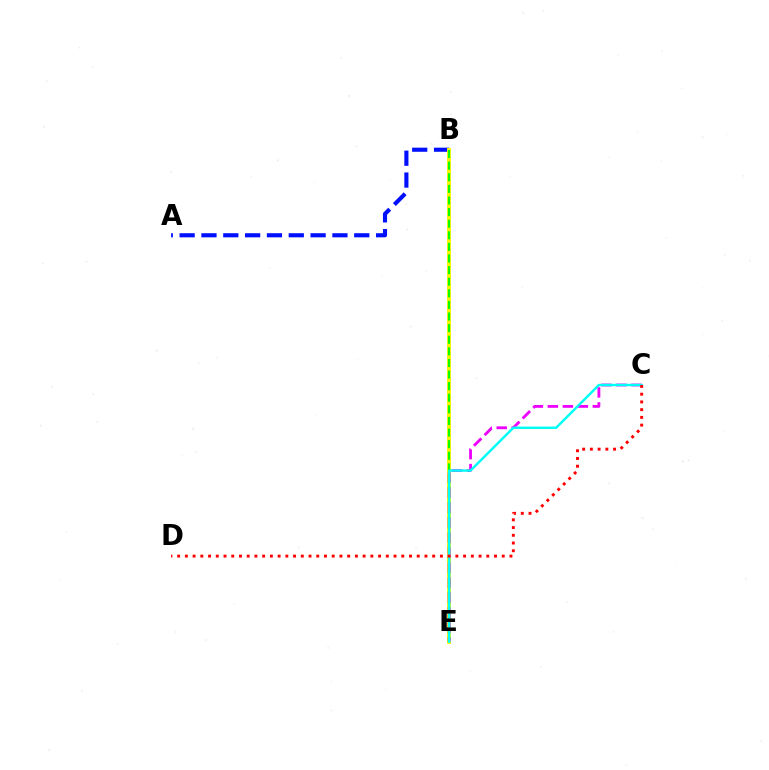{('A', 'B'): [{'color': '#0010ff', 'line_style': 'dashed', 'thickness': 2.97}], ('B', 'E'): [{'color': '#fcf500', 'line_style': 'solid', 'thickness': 2.79}, {'color': '#08ff00', 'line_style': 'dashed', 'thickness': 1.58}], ('C', 'E'): [{'color': '#ee00ff', 'line_style': 'dashed', 'thickness': 2.04}, {'color': '#00fff6', 'line_style': 'solid', 'thickness': 1.75}], ('C', 'D'): [{'color': '#ff0000', 'line_style': 'dotted', 'thickness': 2.1}]}